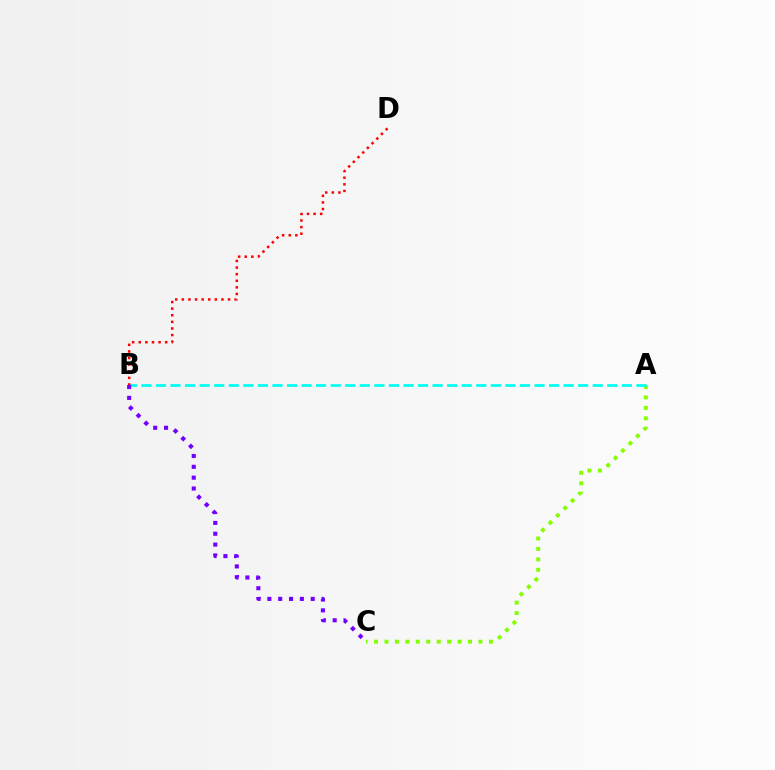{('A', 'C'): [{'color': '#84ff00', 'line_style': 'dotted', 'thickness': 2.84}], ('A', 'B'): [{'color': '#00fff6', 'line_style': 'dashed', 'thickness': 1.98}], ('B', 'D'): [{'color': '#ff0000', 'line_style': 'dotted', 'thickness': 1.79}], ('B', 'C'): [{'color': '#7200ff', 'line_style': 'dotted', 'thickness': 2.94}]}